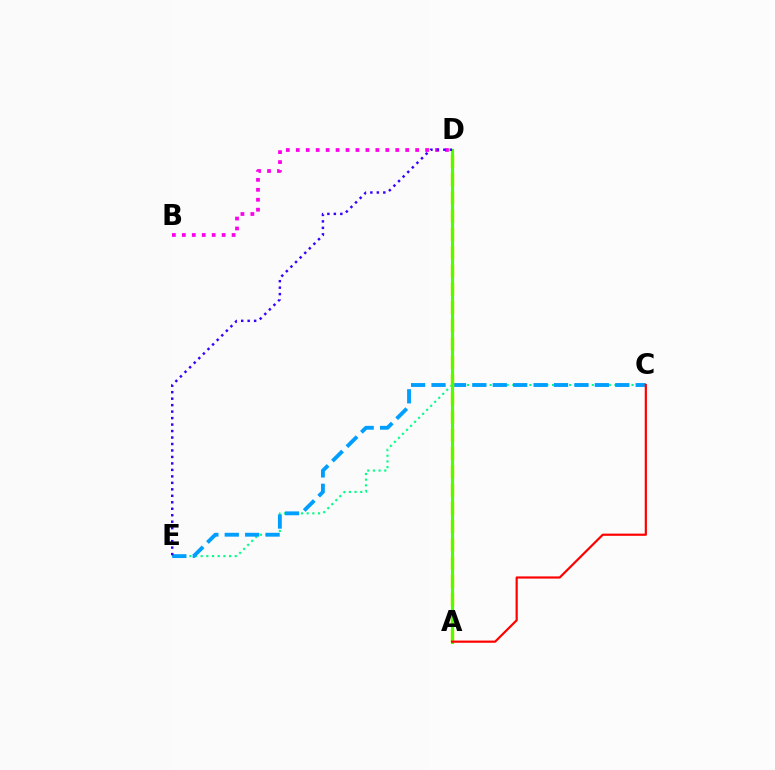{('C', 'E'): [{'color': '#00ff86', 'line_style': 'dotted', 'thickness': 1.54}, {'color': '#009eff', 'line_style': 'dashed', 'thickness': 2.77}], ('A', 'D'): [{'color': '#ffd500', 'line_style': 'dashed', 'thickness': 2.48}, {'color': '#4fff00', 'line_style': 'solid', 'thickness': 2.27}], ('B', 'D'): [{'color': '#ff00ed', 'line_style': 'dotted', 'thickness': 2.7}], ('D', 'E'): [{'color': '#3700ff', 'line_style': 'dotted', 'thickness': 1.76}], ('A', 'C'): [{'color': '#ff0000', 'line_style': 'solid', 'thickness': 1.58}]}